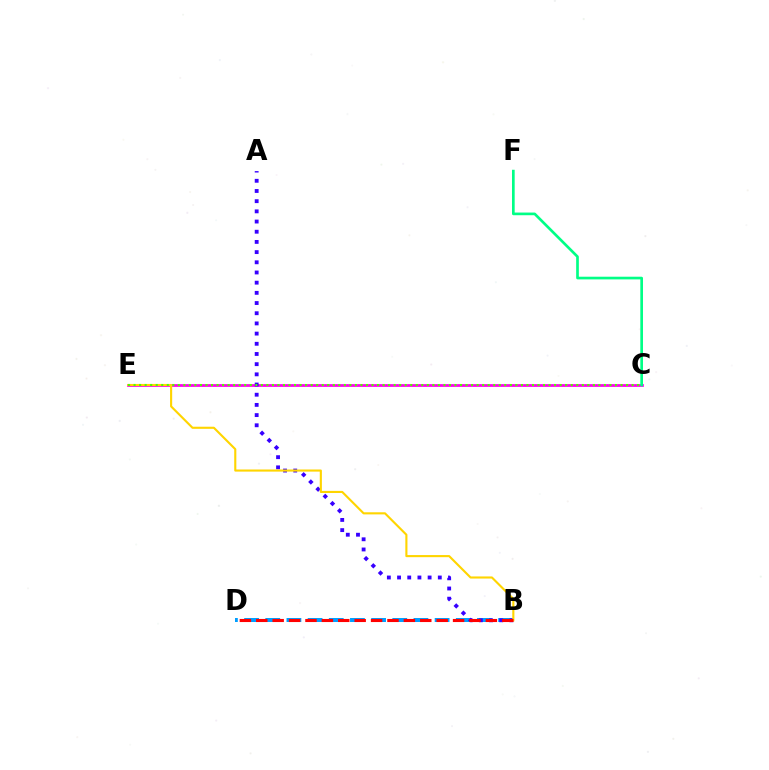{('B', 'D'): [{'color': '#009eff', 'line_style': 'dashed', 'thickness': 2.88}, {'color': '#ff0000', 'line_style': 'dashed', 'thickness': 2.23}], ('C', 'E'): [{'color': '#ff00ed', 'line_style': 'solid', 'thickness': 1.97}, {'color': '#4fff00', 'line_style': 'dotted', 'thickness': 1.5}], ('C', 'F'): [{'color': '#00ff86', 'line_style': 'solid', 'thickness': 1.93}], ('A', 'B'): [{'color': '#3700ff', 'line_style': 'dotted', 'thickness': 2.77}], ('B', 'E'): [{'color': '#ffd500', 'line_style': 'solid', 'thickness': 1.53}]}